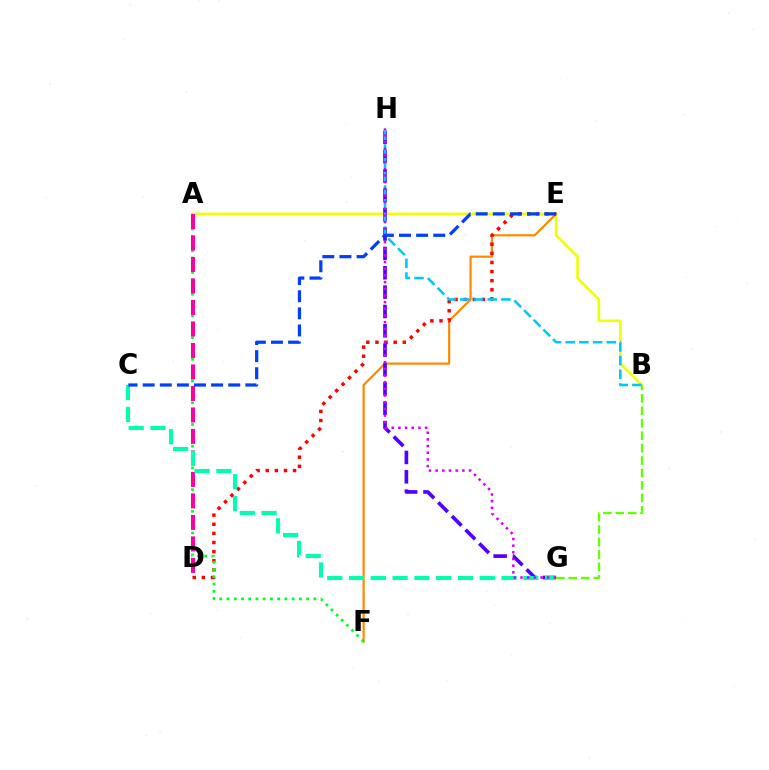{('A', 'B'): [{'color': '#eeff00', 'line_style': 'solid', 'thickness': 1.85}], ('E', 'F'): [{'color': '#ff8800', 'line_style': 'solid', 'thickness': 1.57}], ('D', 'E'): [{'color': '#ff0000', 'line_style': 'dotted', 'thickness': 2.48}], ('A', 'F'): [{'color': '#00ff27', 'line_style': 'dotted', 'thickness': 1.97}], ('G', 'H'): [{'color': '#4f00ff', 'line_style': 'dashed', 'thickness': 2.63}, {'color': '#d600ff', 'line_style': 'dotted', 'thickness': 1.81}], ('A', 'D'): [{'color': '#ff00a0', 'line_style': 'dashed', 'thickness': 2.92}], ('B', 'H'): [{'color': '#00c7ff', 'line_style': 'dashed', 'thickness': 1.86}], ('C', 'G'): [{'color': '#00ffaf', 'line_style': 'dashed', 'thickness': 2.96}], ('B', 'G'): [{'color': '#66ff00', 'line_style': 'dashed', 'thickness': 1.69}], ('C', 'E'): [{'color': '#003fff', 'line_style': 'dashed', 'thickness': 2.32}]}